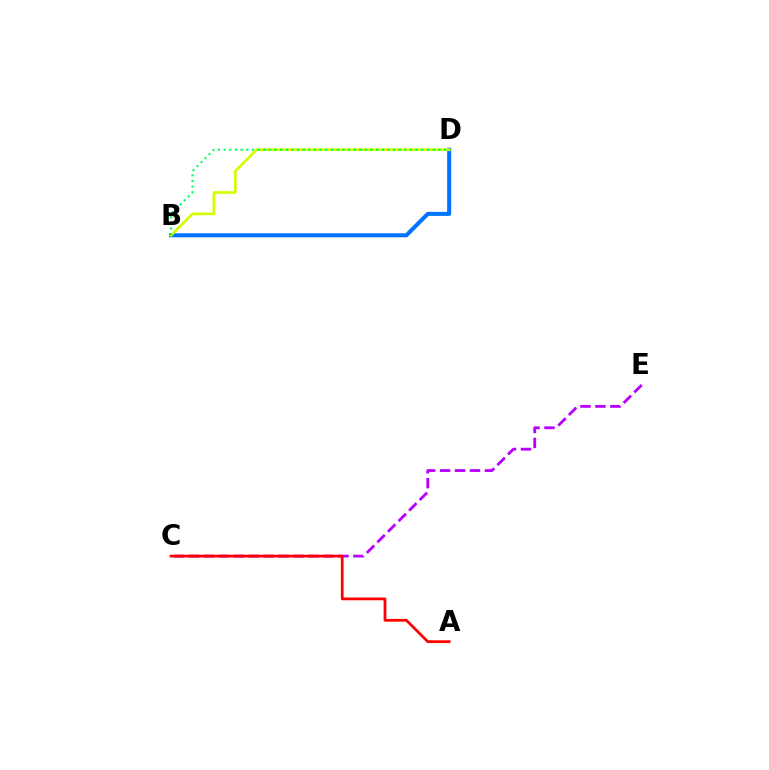{('B', 'D'): [{'color': '#0074ff', 'line_style': 'solid', 'thickness': 2.9}, {'color': '#d1ff00', 'line_style': 'solid', 'thickness': 1.94}, {'color': '#00ff5c', 'line_style': 'dotted', 'thickness': 1.53}], ('C', 'E'): [{'color': '#b900ff', 'line_style': 'dashed', 'thickness': 2.03}], ('A', 'C'): [{'color': '#ff0000', 'line_style': 'solid', 'thickness': 1.98}]}